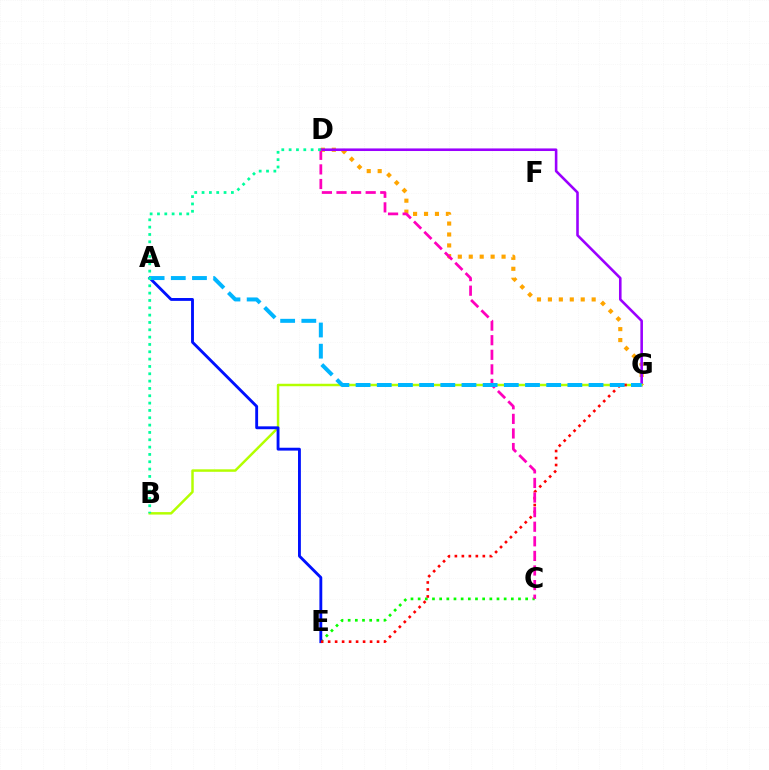{('D', 'G'): [{'color': '#ffa500', 'line_style': 'dotted', 'thickness': 2.97}, {'color': '#9b00ff', 'line_style': 'solid', 'thickness': 1.86}], ('C', 'E'): [{'color': '#08ff00', 'line_style': 'dotted', 'thickness': 1.95}], ('B', 'G'): [{'color': '#b3ff00', 'line_style': 'solid', 'thickness': 1.78}], ('A', 'E'): [{'color': '#0010ff', 'line_style': 'solid', 'thickness': 2.06}], ('E', 'G'): [{'color': '#ff0000', 'line_style': 'dotted', 'thickness': 1.9}], ('C', 'D'): [{'color': '#ff00bd', 'line_style': 'dashed', 'thickness': 1.98}], ('A', 'G'): [{'color': '#00b5ff', 'line_style': 'dashed', 'thickness': 2.88}], ('B', 'D'): [{'color': '#00ff9d', 'line_style': 'dotted', 'thickness': 1.99}]}